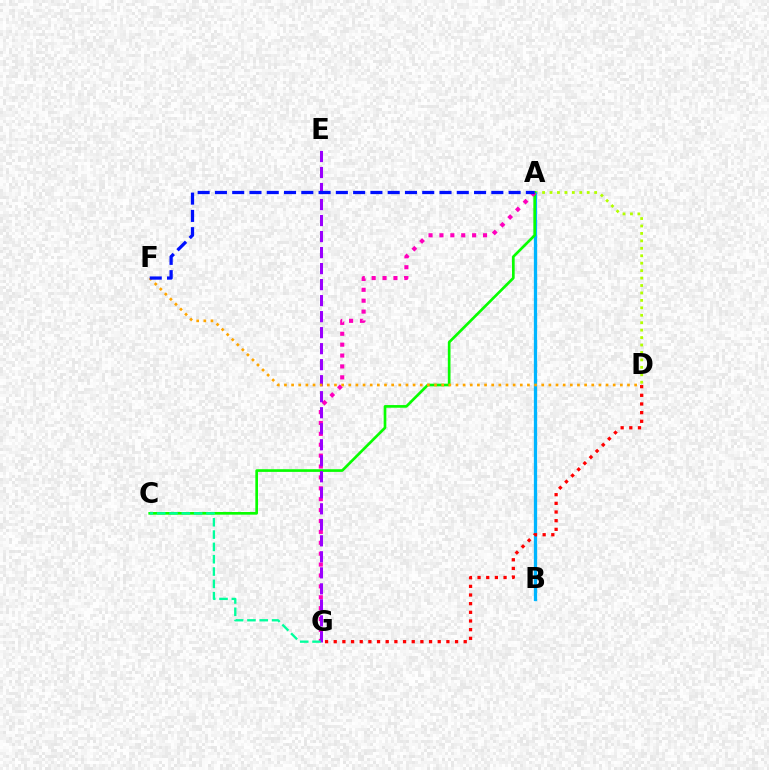{('A', 'D'): [{'color': '#b3ff00', 'line_style': 'dotted', 'thickness': 2.02}], ('A', 'B'): [{'color': '#00b5ff', 'line_style': 'solid', 'thickness': 2.36}], ('D', 'G'): [{'color': '#ff0000', 'line_style': 'dotted', 'thickness': 2.35}], ('A', 'C'): [{'color': '#08ff00', 'line_style': 'solid', 'thickness': 1.92}], ('A', 'G'): [{'color': '#ff00bd', 'line_style': 'dotted', 'thickness': 2.96}], ('E', 'G'): [{'color': '#9b00ff', 'line_style': 'dashed', 'thickness': 2.18}], ('D', 'F'): [{'color': '#ffa500', 'line_style': 'dotted', 'thickness': 1.94}], ('C', 'G'): [{'color': '#00ff9d', 'line_style': 'dashed', 'thickness': 1.67}], ('A', 'F'): [{'color': '#0010ff', 'line_style': 'dashed', 'thickness': 2.35}]}